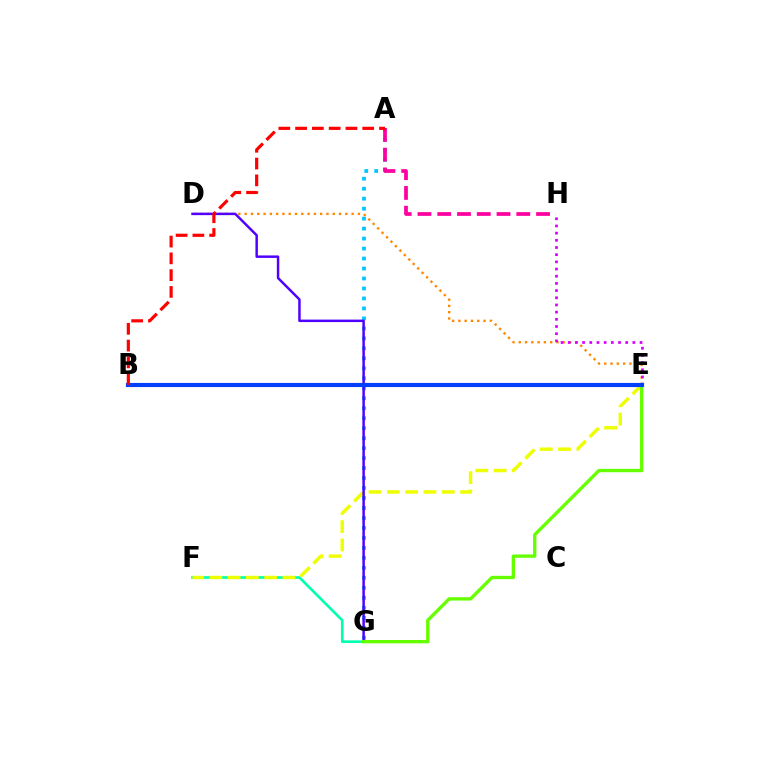{('F', 'G'): [{'color': '#00ffaf', 'line_style': 'solid', 'thickness': 1.9}], ('D', 'E'): [{'color': '#ff8800', 'line_style': 'dotted', 'thickness': 1.71}], ('A', 'G'): [{'color': '#00c7ff', 'line_style': 'dotted', 'thickness': 2.71}], ('B', 'E'): [{'color': '#00ff27', 'line_style': 'dotted', 'thickness': 2.62}, {'color': '#003fff', 'line_style': 'solid', 'thickness': 2.98}], ('E', 'F'): [{'color': '#eeff00', 'line_style': 'dashed', 'thickness': 2.49}], ('E', 'H'): [{'color': '#d600ff', 'line_style': 'dotted', 'thickness': 1.95}], ('D', 'G'): [{'color': '#4f00ff', 'line_style': 'solid', 'thickness': 1.78}], ('E', 'G'): [{'color': '#66ff00', 'line_style': 'solid', 'thickness': 2.41}], ('A', 'H'): [{'color': '#ff00a0', 'line_style': 'dashed', 'thickness': 2.68}], ('A', 'B'): [{'color': '#ff0000', 'line_style': 'dashed', 'thickness': 2.28}]}